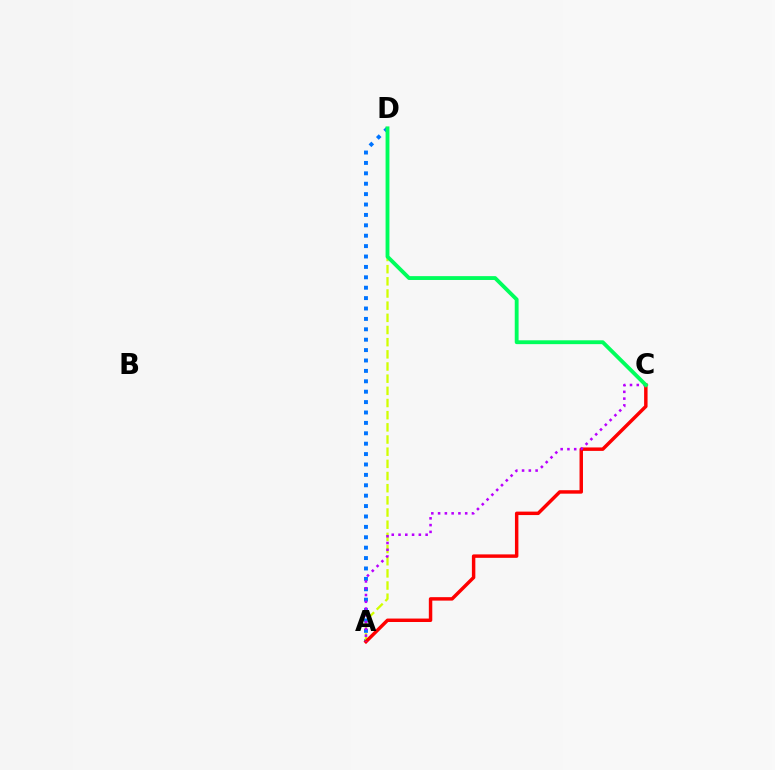{('A', 'D'): [{'color': '#0074ff', 'line_style': 'dotted', 'thickness': 2.83}, {'color': '#d1ff00', 'line_style': 'dashed', 'thickness': 1.65}], ('A', 'C'): [{'color': '#ff0000', 'line_style': 'solid', 'thickness': 2.49}, {'color': '#b900ff', 'line_style': 'dotted', 'thickness': 1.84}], ('C', 'D'): [{'color': '#00ff5c', 'line_style': 'solid', 'thickness': 2.77}]}